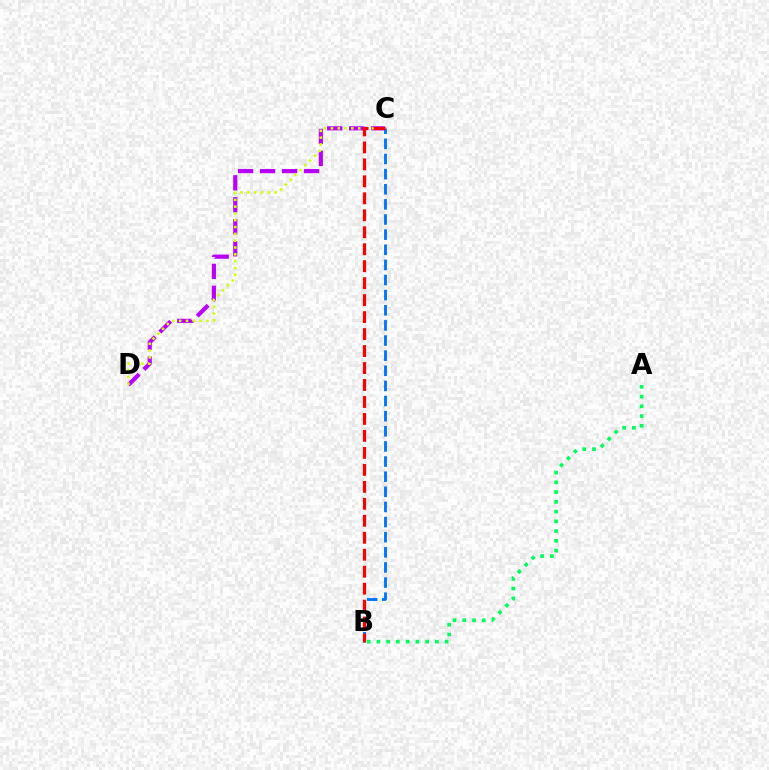{('C', 'D'): [{'color': '#b900ff', 'line_style': 'dashed', 'thickness': 2.99}, {'color': '#d1ff00', 'line_style': 'dotted', 'thickness': 1.85}], ('B', 'C'): [{'color': '#0074ff', 'line_style': 'dashed', 'thickness': 2.06}, {'color': '#ff0000', 'line_style': 'dashed', 'thickness': 2.31}], ('A', 'B'): [{'color': '#00ff5c', 'line_style': 'dotted', 'thickness': 2.65}]}